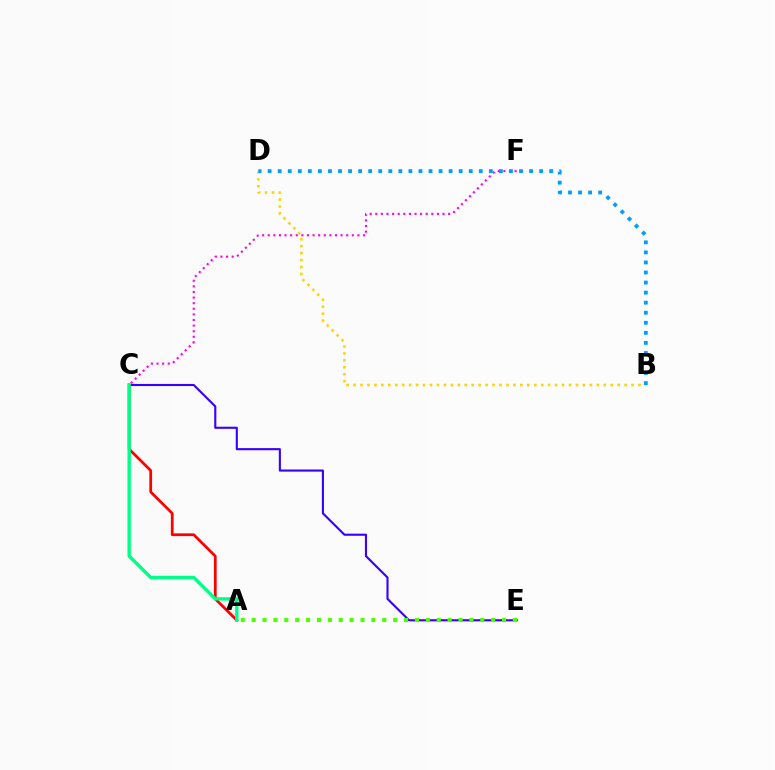{('C', 'E'): [{'color': '#3700ff', 'line_style': 'solid', 'thickness': 1.52}], ('C', 'F'): [{'color': '#ff00ed', 'line_style': 'dotted', 'thickness': 1.52}], ('A', 'E'): [{'color': '#4fff00', 'line_style': 'dotted', 'thickness': 2.96}], ('A', 'C'): [{'color': '#ff0000', 'line_style': 'solid', 'thickness': 1.98}, {'color': '#00ff86', 'line_style': 'solid', 'thickness': 2.43}], ('B', 'D'): [{'color': '#ffd500', 'line_style': 'dotted', 'thickness': 1.89}, {'color': '#009eff', 'line_style': 'dotted', 'thickness': 2.73}]}